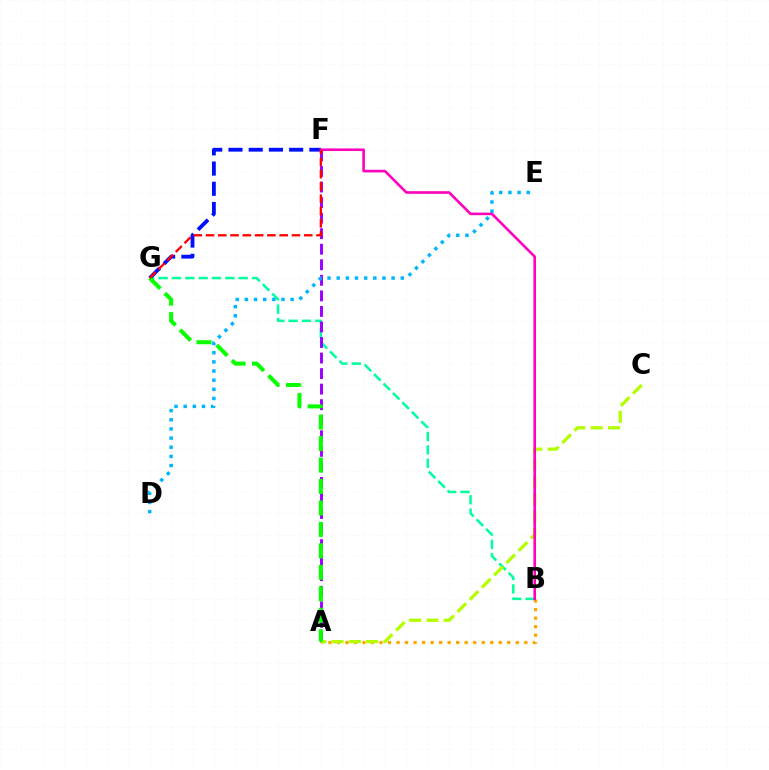{('B', 'G'): [{'color': '#00ff9d', 'line_style': 'dashed', 'thickness': 1.81}], ('A', 'B'): [{'color': '#ffa500', 'line_style': 'dotted', 'thickness': 2.31}], ('A', 'F'): [{'color': '#9b00ff', 'line_style': 'dashed', 'thickness': 2.11}], ('F', 'G'): [{'color': '#0010ff', 'line_style': 'dashed', 'thickness': 2.75}, {'color': '#ff0000', 'line_style': 'dashed', 'thickness': 1.67}], ('A', 'C'): [{'color': '#b3ff00', 'line_style': 'dashed', 'thickness': 2.35}], ('D', 'E'): [{'color': '#00b5ff', 'line_style': 'dotted', 'thickness': 2.49}], ('B', 'F'): [{'color': '#ff00bd', 'line_style': 'solid', 'thickness': 1.89}], ('A', 'G'): [{'color': '#08ff00', 'line_style': 'dashed', 'thickness': 2.92}]}